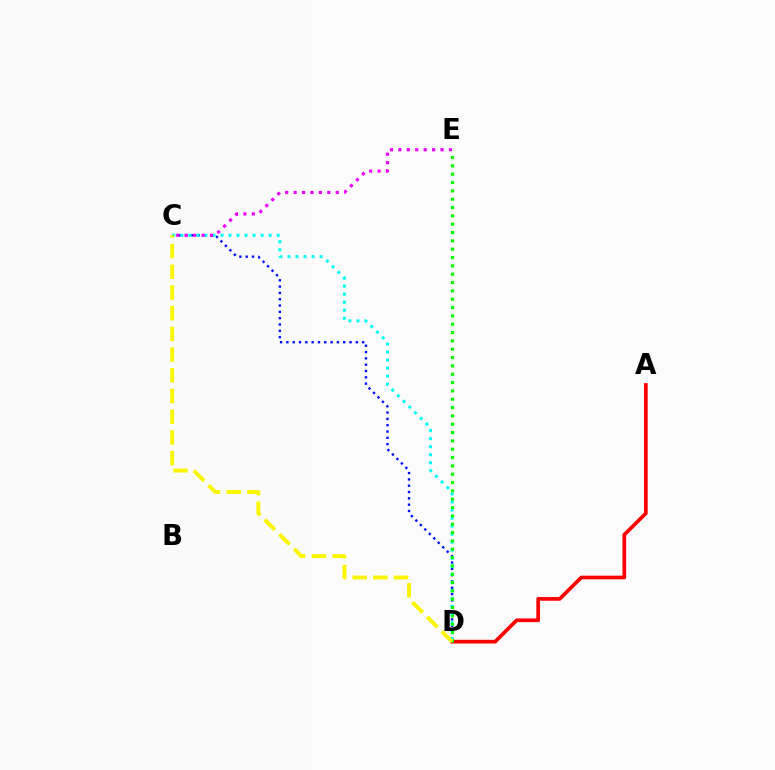{('C', 'D'): [{'color': '#0010ff', 'line_style': 'dotted', 'thickness': 1.72}, {'color': '#00fff6', 'line_style': 'dotted', 'thickness': 2.18}, {'color': '#fcf500', 'line_style': 'dashed', 'thickness': 2.81}], ('C', 'E'): [{'color': '#ee00ff', 'line_style': 'dotted', 'thickness': 2.29}], ('A', 'D'): [{'color': '#ff0000', 'line_style': 'solid', 'thickness': 2.66}], ('D', 'E'): [{'color': '#08ff00', 'line_style': 'dotted', 'thickness': 2.26}]}